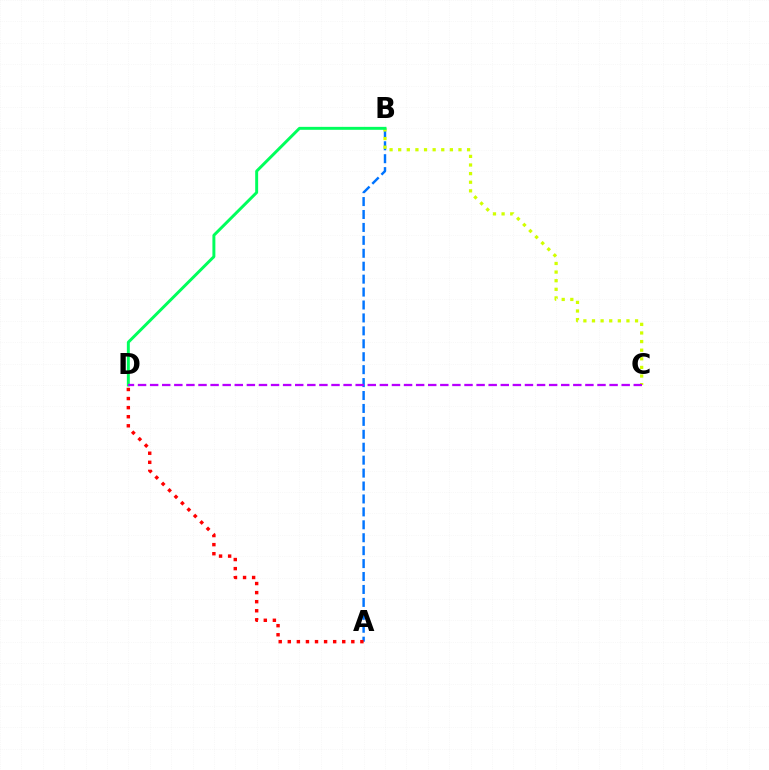{('A', 'B'): [{'color': '#0074ff', 'line_style': 'dashed', 'thickness': 1.76}], ('B', 'C'): [{'color': '#d1ff00', 'line_style': 'dotted', 'thickness': 2.34}], ('A', 'D'): [{'color': '#ff0000', 'line_style': 'dotted', 'thickness': 2.47}], ('B', 'D'): [{'color': '#00ff5c', 'line_style': 'solid', 'thickness': 2.12}], ('C', 'D'): [{'color': '#b900ff', 'line_style': 'dashed', 'thickness': 1.64}]}